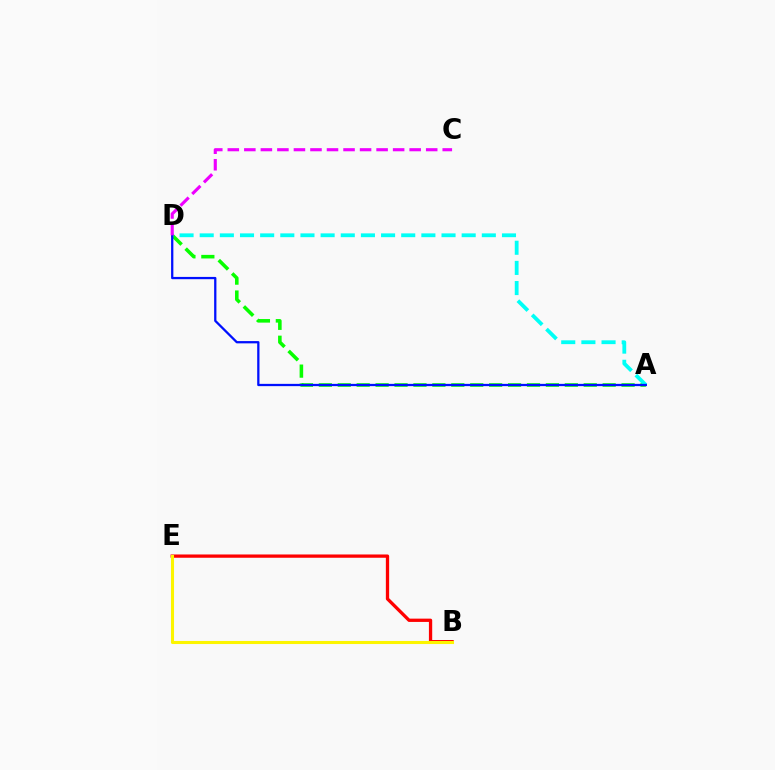{('B', 'E'): [{'color': '#ff0000', 'line_style': 'solid', 'thickness': 2.37}, {'color': '#fcf500', 'line_style': 'solid', 'thickness': 2.21}], ('A', 'D'): [{'color': '#08ff00', 'line_style': 'dashed', 'thickness': 2.57}, {'color': '#00fff6', 'line_style': 'dashed', 'thickness': 2.74}, {'color': '#0010ff', 'line_style': 'solid', 'thickness': 1.64}], ('C', 'D'): [{'color': '#ee00ff', 'line_style': 'dashed', 'thickness': 2.25}]}